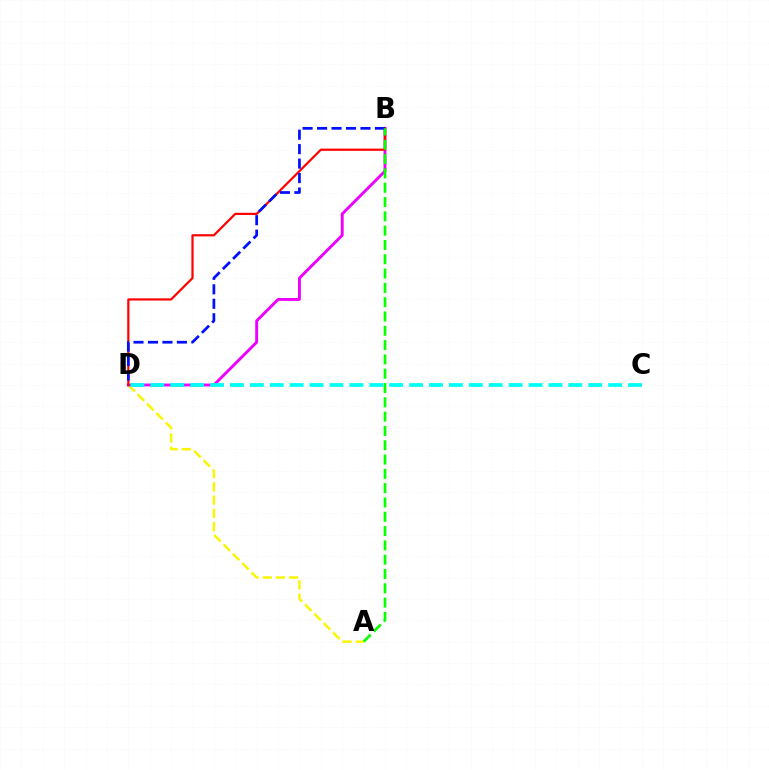{('A', 'D'): [{'color': '#fcf500', 'line_style': 'dashed', 'thickness': 1.79}], ('B', 'D'): [{'color': '#ee00ff', 'line_style': 'solid', 'thickness': 2.08}, {'color': '#ff0000', 'line_style': 'solid', 'thickness': 1.59}, {'color': '#0010ff', 'line_style': 'dashed', 'thickness': 1.97}], ('C', 'D'): [{'color': '#00fff6', 'line_style': 'dashed', 'thickness': 2.7}], ('A', 'B'): [{'color': '#08ff00', 'line_style': 'dashed', 'thickness': 1.94}]}